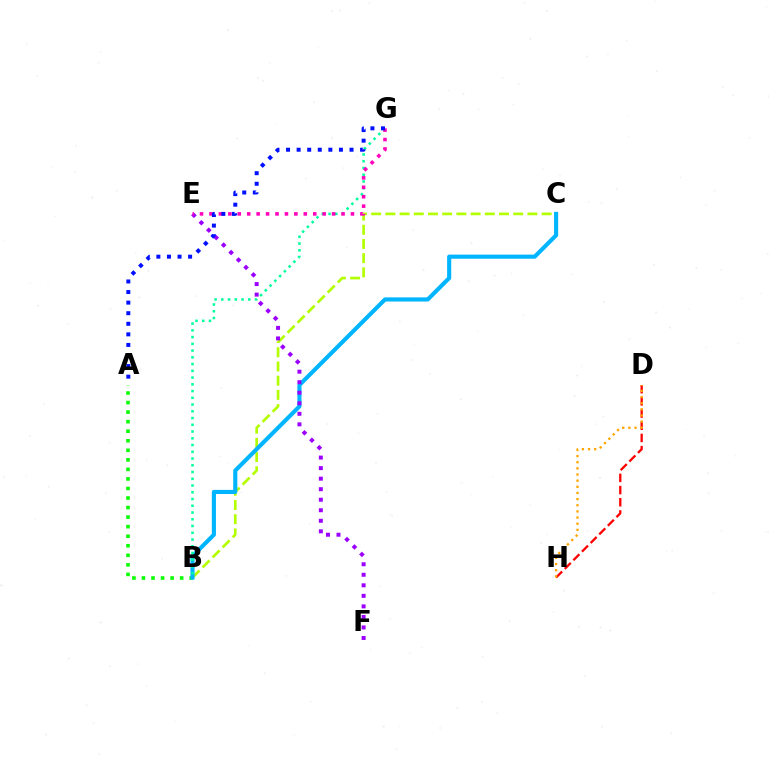{('A', 'B'): [{'color': '#08ff00', 'line_style': 'dotted', 'thickness': 2.59}], ('B', 'C'): [{'color': '#b3ff00', 'line_style': 'dashed', 'thickness': 1.93}, {'color': '#00b5ff', 'line_style': 'solid', 'thickness': 2.97}], ('D', 'H'): [{'color': '#ff0000', 'line_style': 'dashed', 'thickness': 1.66}, {'color': '#ffa500', 'line_style': 'dotted', 'thickness': 1.67}], ('B', 'G'): [{'color': '#00ff9d', 'line_style': 'dotted', 'thickness': 1.83}], ('E', 'F'): [{'color': '#9b00ff', 'line_style': 'dotted', 'thickness': 2.86}], ('E', 'G'): [{'color': '#ff00bd', 'line_style': 'dotted', 'thickness': 2.56}], ('A', 'G'): [{'color': '#0010ff', 'line_style': 'dotted', 'thickness': 2.87}]}